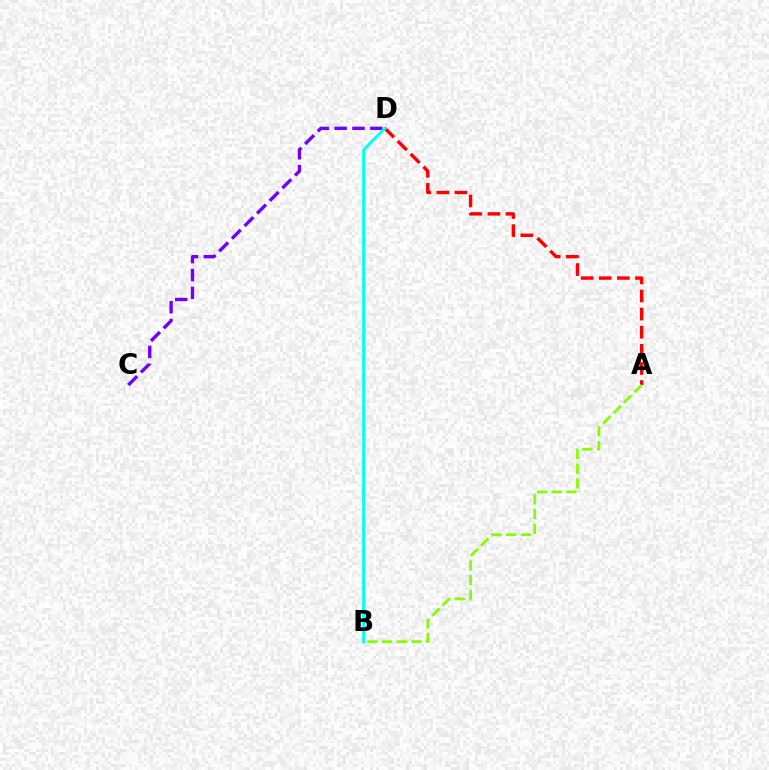{('C', 'D'): [{'color': '#7200ff', 'line_style': 'dashed', 'thickness': 2.43}], ('A', 'D'): [{'color': '#ff0000', 'line_style': 'dashed', 'thickness': 2.46}], ('B', 'D'): [{'color': '#00fff6', 'line_style': 'solid', 'thickness': 2.1}], ('A', 'B'): [{'color': '#84ff00', 'line_style': 'dashed', 'thickness': 2.0}]}